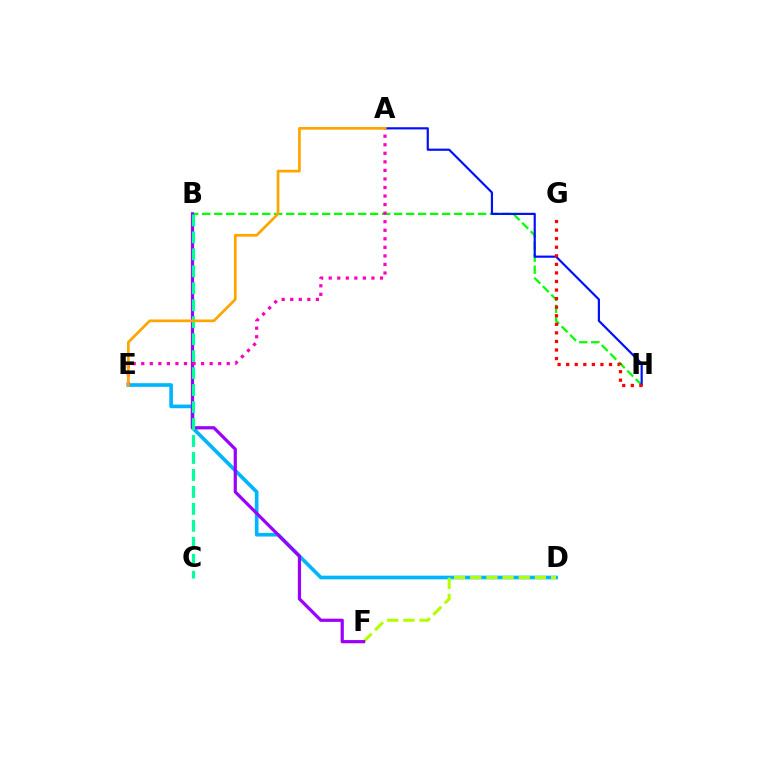{('B', 'H'): [{'color': '#08ff00', 'line_style': 'dashed', 'thickness': 1.63}], ('D', 'E'): [{'color': '#00b5ff', 'line_style': 'solid', 'thickness': 2.63}], ('D', 'F'): [{'color': '#b3ff00', 'line_style': 'dashed', 'thickness': 2.2}], ('B', 'F'): [{'color': '#9b00ff', 'line_style': 'solid', 'thickness': 2.31}], ('A', 'H'): [{'color': '#0010ff', 'line_style': 'solid', 'thickness': 1.57}], ('B', 'C'): [{'color': '#00ff9d', 'line_style': 'dashed', 'thickness': 2.31}], ('A', 'E'): [{'color': '#ff00bd', 'line_style': 'dotted', 'thickness': 2.32}, {'color': '#ffa500', 'line_style': 'solid', 'thickness': 1.96}], ('G', 'H'): [{'color': '#ff0000', 'line_style': 'dotted', 'thickness': 2.33}]}